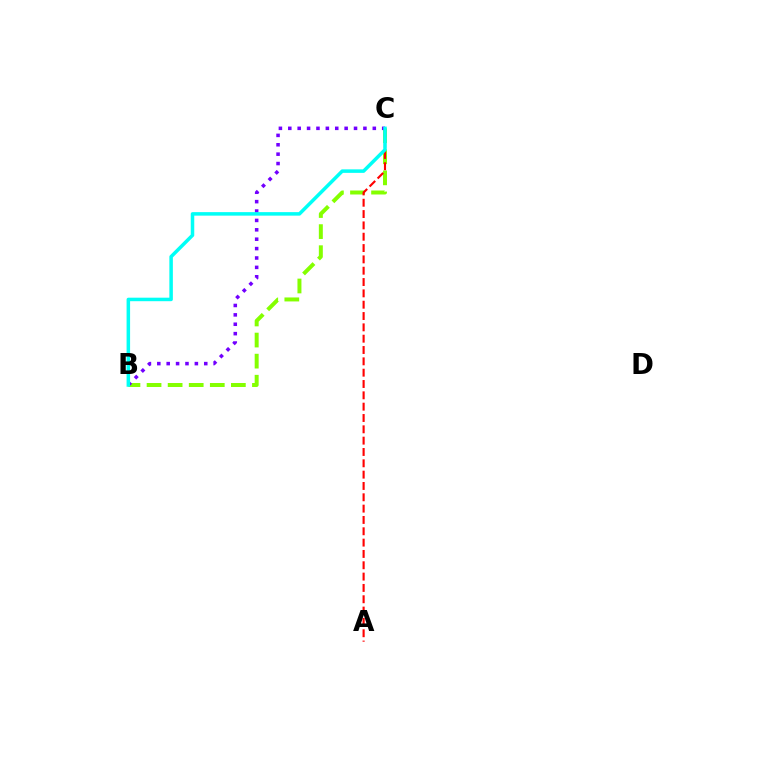{('B', 'C'): [{'color': '#84ff00', 'line_style': 'dashed', 'thickness': 2.86}, {'color': '#7200ff', 'line_style': 'dotted', 'thickness': 2.55}, {'color': '#00fff6', 'line_style': 'solid', 'thickness': 2.53}], ('A', 'C'): [{'color': '#ff0000', 'line_style': 'dashed', 'thickness': 1.54}]}